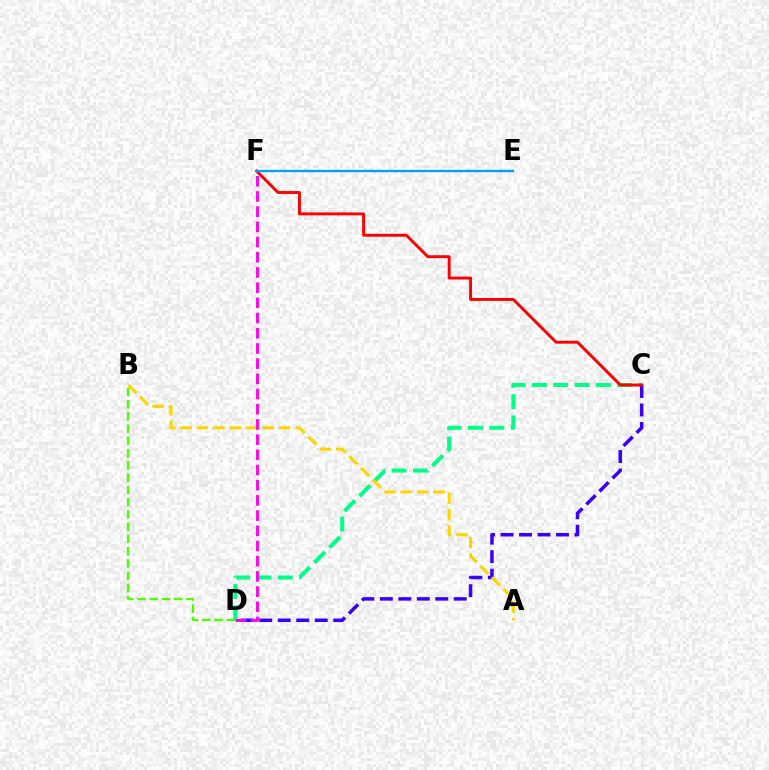{('B', 'D'): [{'color': '#4fff00', 'line_style': 'dashed', 'thickness': 1.66}], ('C', 'D'): [{'color': '#00ff86', 'line_style': 'dashed', 'thickness': 2.9}, {'color': '#3700ff', 'line_style': 'dashed', 'thickness': 2.51}], ('A', 'B'): [{'color': '#ffd500', 'line_style': 'dashed', 'thickness': 2.23}], ('D', 'F'): [{'color': '#ff00ed', 'line_style': 'dashed', 'thickness': 2.06}], ('C', 'F'): [{'color': '#ff0000', 'line_style': 'solid', 'thickness': 2.09}], ('E', 'F'): [{'color': '#009eff', 'line_style': 'solid', 'thickness': 1.67}]}